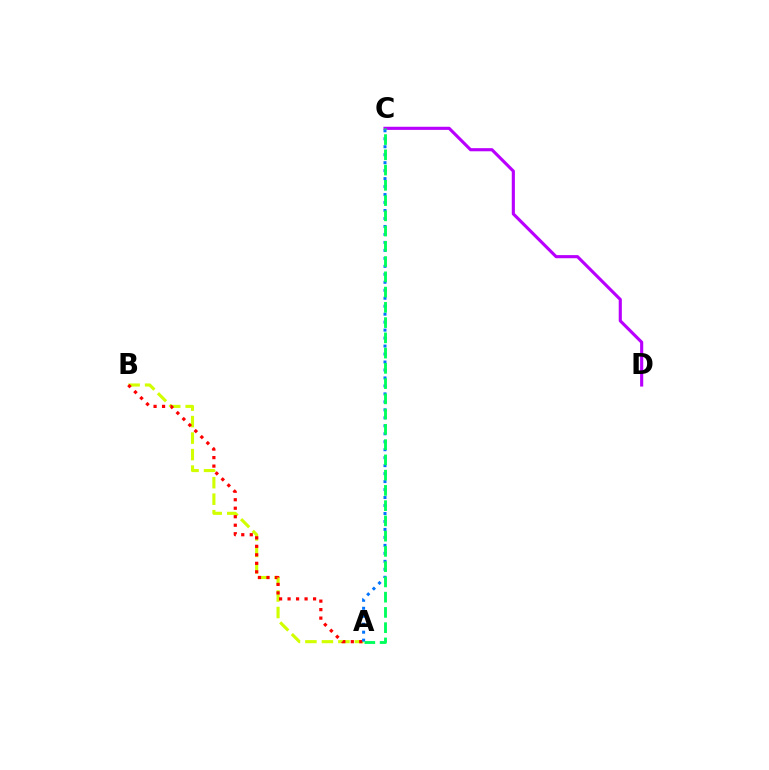{('C', 'D'): [{'color': '#b900ff', 'line_style': 'solid', 'thickness': 2.25}], ('A', 'B'): [{'color': '#d1ff00', 'line_style': 'dashed', 'thickness': 2.24}, {'color': '#ff0000', 'line_style': 'dotted', 'thickness': 2.31}], ('A', 'C'): [{'color': '#0074ff', 'line_style': 'dotted', 'thickness': 2.17}, {'color': '#00ff5c', 'line_style': 'dashed', 'thickness': 2.07}]}